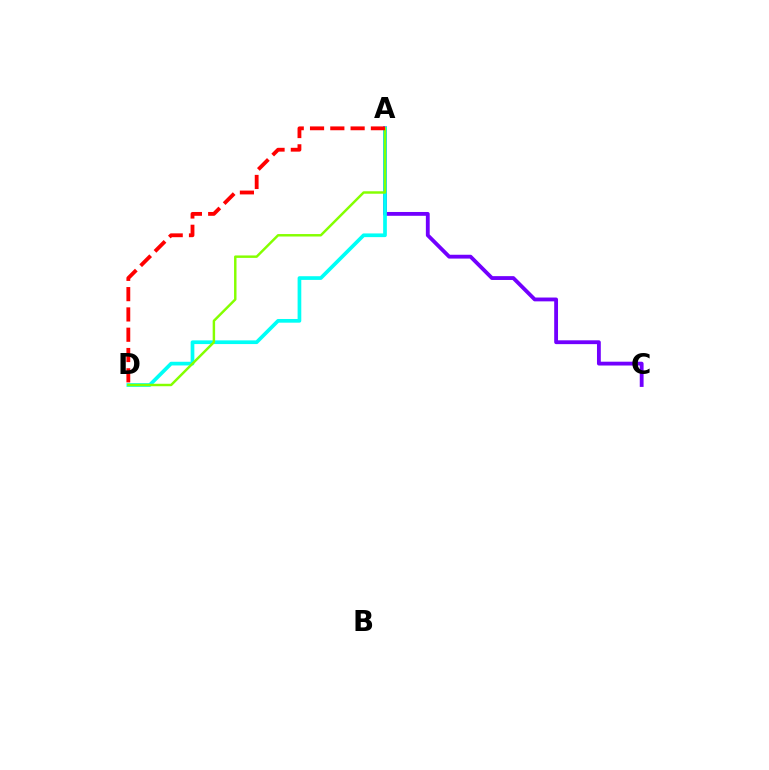{('A', 'C'): [{'color': '#7200ff', 'line_style': 'solid', 'thickness': 2.76}], ('A', 'D'): [{'color': '#00fff6', 'line_style': 'solid', 'thickness': 2.66}, {'color': '#84ff00', 'line_style': 'solid', 'thickness': 1.76}, {'color': '#ff0000', 'line_style': 'dashed', 'thickness': 2.76}]}